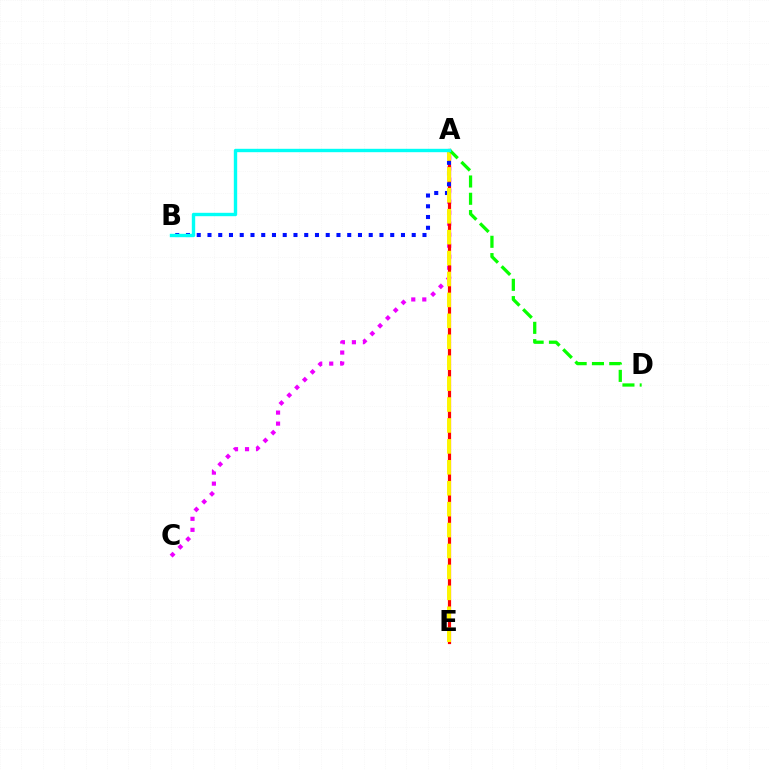{('A', 'C'): [{'color': '#ee00ff', 'line_style': 'dotted', 'thickness': 2.99}], ('A', 'E'): [{'color': '#ff0000', 'line_style': 'solid', 'thickness': 2.3}, {'color': '#fcf500', 'line_style': 'dashed', 'thickness': 2.84}], ('A', 'B'): [{'color': '#0010ff', 'line_style': 'dotted', 'thickness': 2.92}, {'color': '#00fff6', 'line_style': 'solid', 'thickness': 2.43}], ('A', 'D'): [{'color': '#08ff00', 'line_style': 'dashed', 'thickness': 2.35}]}